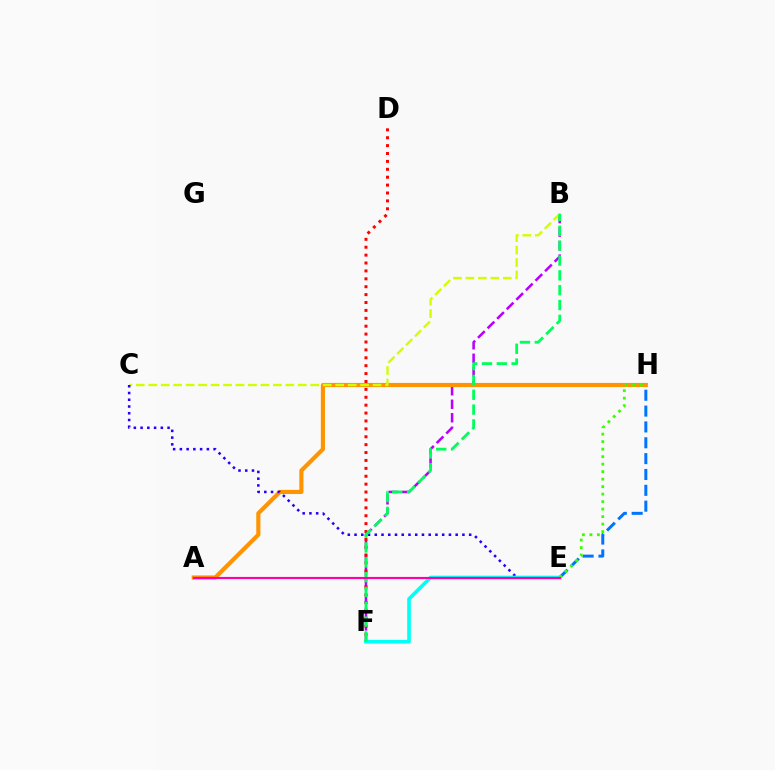{('B', 'F'): [{'color': '#b900ff', 'line_style': 'dashed', 'thickness': 1.83}, {'color': '#00ff5c', 'line_style': 'dashed', 'thickness': 2.02}], ('A', 'H'): [{'color': '#ff9400', 'line_style': 'solid', 'thickness': 2.98}], ('B', 'C'): [{'color': '#d1ff00', 'line_style': 'dashed', 'thickness': 1.69}], ('C', 'E'): [{'color': '#2500ff', 'line_style': 'dotted', 'thickness': 1.83}], ('E', 'H'): [{'color': '#0074ff', 'line_style': 'dashed', 'thickness': 2.15}, {'color': '#3dff00', 'line_style': 'dotted', 'thickness': 2.04}], ('D', 'F'): [{'color': '#ff0000', 'line_style': 'dotted', 'thickness': 2.15}], ('E', 'F'): [{'color': '#00fff6', 'line_style': 'solid', 'thickness': 2.62}], ('A', 'E'): [{'color': '#ff00ac', 'line_style': 'solid', 'thickness': 1.56}]}